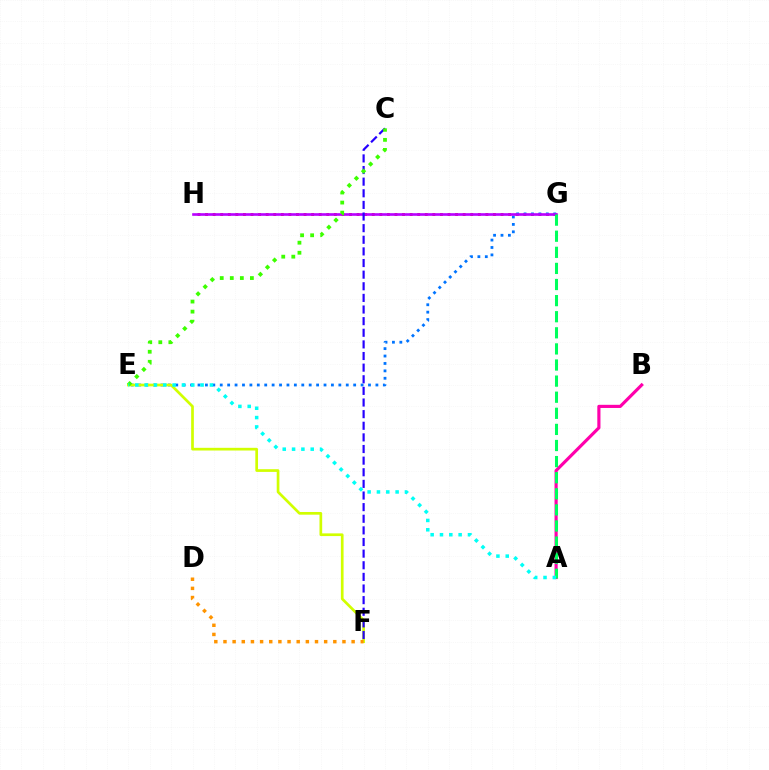{('G', 'H'): [{'color': '#ff0000', 'line_style': 'dotted', 'thickness': 2.06}, {'color': '#b900ff', 'line_style': 'solid', 'thickness': 1.9}], ('E', 'G'): [{'color': '#0074ff', 'line_style': 'dotted', 'thickness': 2.01}], ('E', 'F'): [{'color': '#d1ff00', 'line_style': 'solid', 'thickness': 1.94}], ('C', 'F'): [{'color': '#2500ff', 'line_style': 'dashed', 'thickness': 1.58}], ('C', 'E'): [{'color': '#3dff00', 'line_style': 'dotted', 'thickness': 2.73}], ('A', 'B'): [{'color': '#ff00ac', 'line_style': 'solid', 'thickness': 2.27}], ('A', 'G'): [{'color': '#00ff5c', 'line_style': 'dashed', 'thickness': 2.19}], ('A', 'E'): [{'color': '#00fff6', 'line_style': 'dotted', 'thickness': 2.53}], ('D', 'F'): [{'color': '#ff9400', 'line_style': 'dotted', 'thickness': 2.49}]}